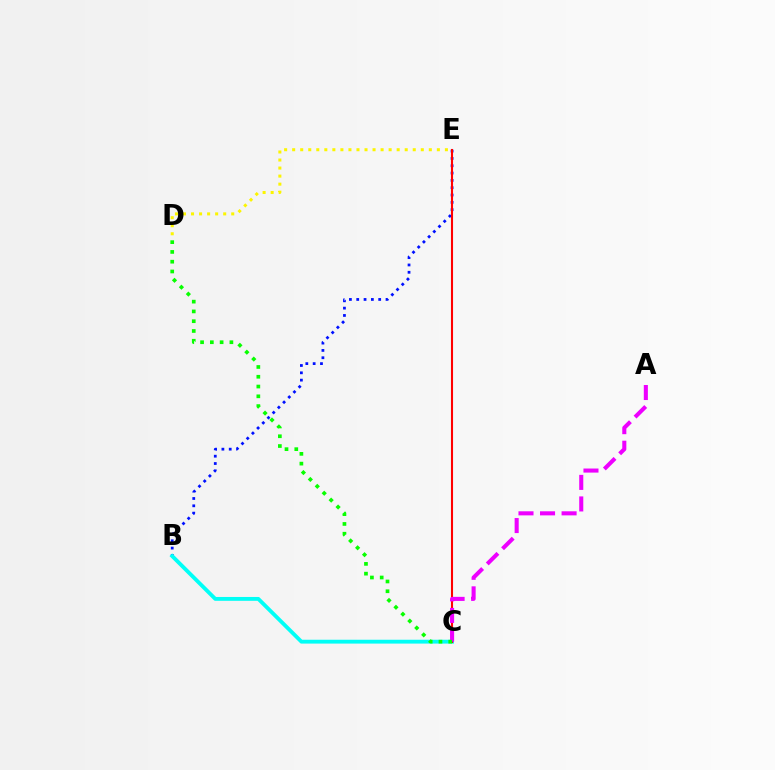{('D', 'E'): [{'color': '#fcf500', 'line_style': 'dotted', 'thickness': 2.18}], ('B', 'E'): [{'color': '#0010ff', 'line_style': 'dotted', 'thickness': 1.99}], ('B', 'C'): [{'color': '#00fff6', 'line_style': 'solid', 'thickness': 2.77}], ('C', 'E'): [{'color': '#ff0000', 'line_style': 'solid', 'thickness': 1.5}], ('A', 'C'): [{'color': '#ee00ff', 'line_style': 'dashed', 'thickness': 2.93}], ('C', 'D'): [{'color': '#08ff00', 'line_style': 'dotted', 'thickness': 2.66}]}